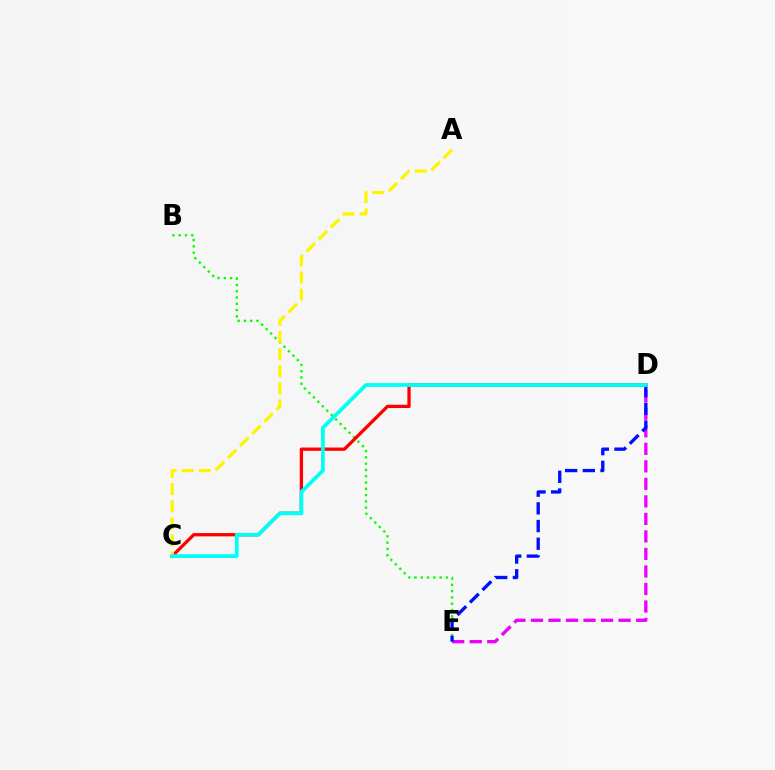{('D', 'E'): [{'color': '#ee00ff', 'line_style': 'dashed', 'thickness': 2.38}, {'color': '#0010ff', 'line_style': 'dashed', 'thickness': 2.4}], ('B', 'E'): [{'color': '#08ff00', 'line_style': 'dotted', 'thickness': 1.71}], ('C', 'D'): [{'color': '#ff0000', 'line_style': 'solid', 'thickness': 2.37}, {'color': '#00fff6', 'line_style': 'solid', 'thickness': 2.7}], ('A', 'C'): [{'color': '#fcf500', 'line_style': 'dashed', 'thickness': 2.32}]}